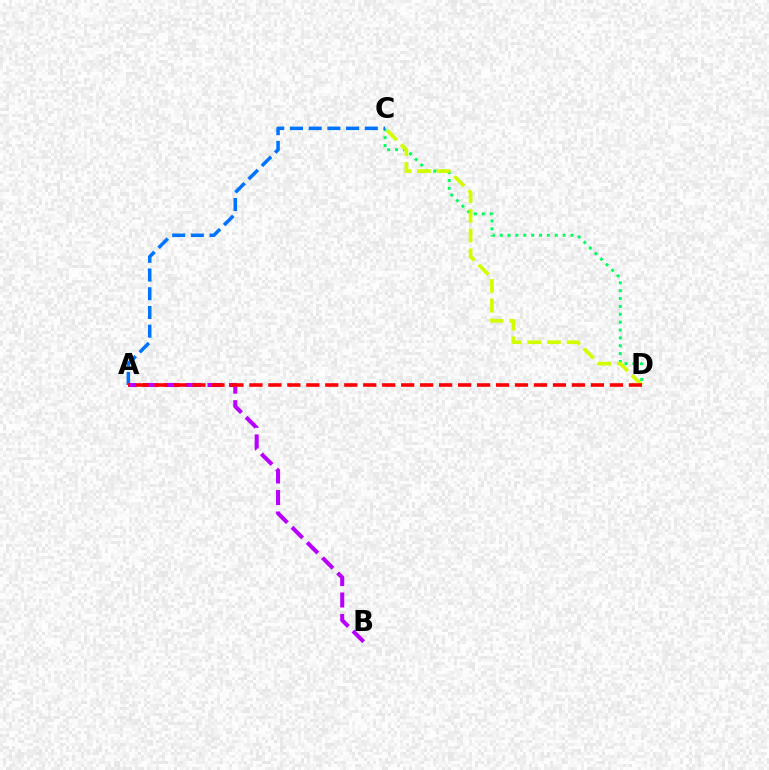{('C', 'D'): [{'color': '#00ff5c', 'line_style': 'dotted', 'thickness': 2.14}, {'color': '#d1ff00', 'line_style': 'dashed', 'thickness': 2.68}], ('A', 'C'): [{'color': '#0074ff', 'line_style': 'dashed', 'thickness': 2.54}], ('A', 'B'): [{'color': '#b900ff', 'line_style': 'dashed', 'thickness': 2.92}], ('A', 'D'): [{'color': '#ff0000', 'line_style': 'dashed', 'thickness': 2.58}]}